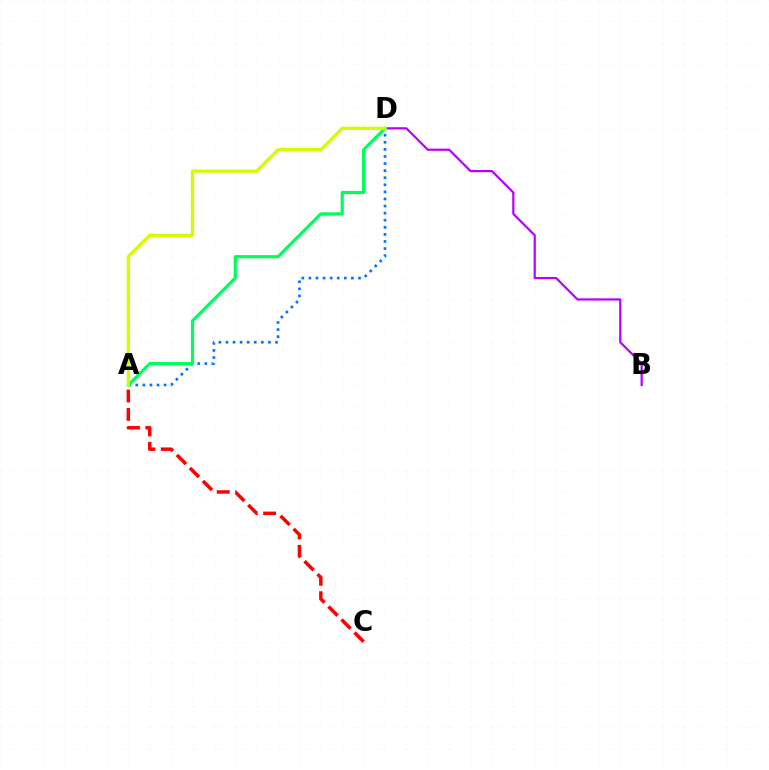{('A', 'D'): [{'color': '#0074ff', 'line_style': 'dotted', 'thickness': 1.92}, {'color': '#00ff5c', 'line_style': 'solid', 'thickness': 2.3}, {'color': '#d1ff00', 'line_style': 'solid', 'thickness': 2.38}], ('B', 'D'): [{'color': '#b900ff', 'line_style': 'solid', 'thickness': 1.6}], ('A', 'C'): [{'color': '#ff0000', 'line_style': 'dashed', 'thickness': 2.5}]}